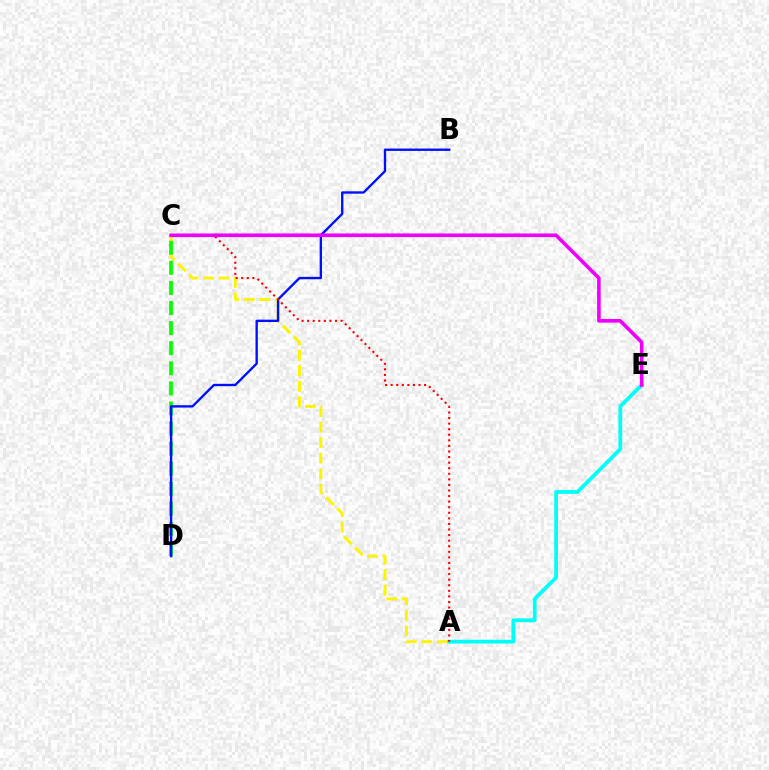{('A', 'C'): [{'color': '#fcf500', 'line_style': 'dashed', 'thickness': 2.11}, {'color': '#ff0000', 'line_style': 'dotted', 'thickness': 1.51}], ('A', 'E'): [{'color': '#00fff6', 'line_style': 'solid', 'thickness': 2.72}], ('C', 'D'): [{'color': '#08ff00', 'line_style': 'dashed', 'thickness': 2.73}], ('B', 'D'): [{'color': '#0010ff', 'line_style': 'solid', 'thickness': 1.7}], ('C', 'E'): [{'color': '#ee00ff', 'line_style': 'solid', 'thickness': 2.61}]}